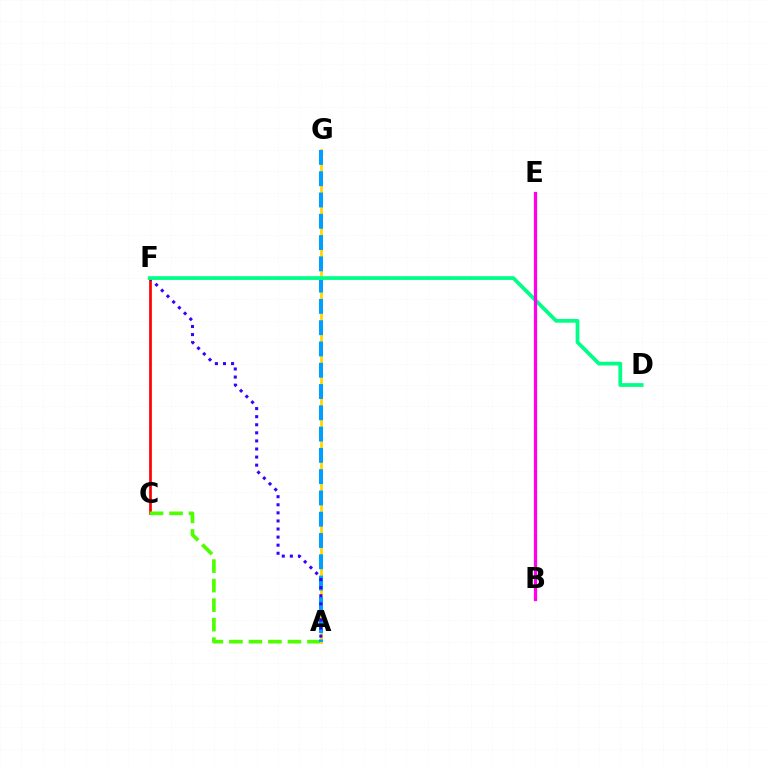{('C', 'F'): [{'color': '#ff0000', 'line_style': 'solid', 'thickness': 1.95}], ('A', 'C'): [{'color': '#4fff00', 'line_style': 'dashed', 'thickness': 2.65}], ('A', 'G'): [{'color': '#ffd500', 'line_style': 'solid', 'thickness': 1.98}, {'color': '#009eff', 'line_style': 'dashed', 'thickness': 2.89}], ('A', 'F'): [{'color': '#3700ff', 'line_style': 'dotted', 'thickness': 2.2}], ('D', 'F'): [{'color': '#00ff86', 'line_style': 'solid', 'thickness': 2.7}], ('B', 'E'): [{'color': '#ff00ed', 'line_style': 'solid', 'thickness': 2.35}]}